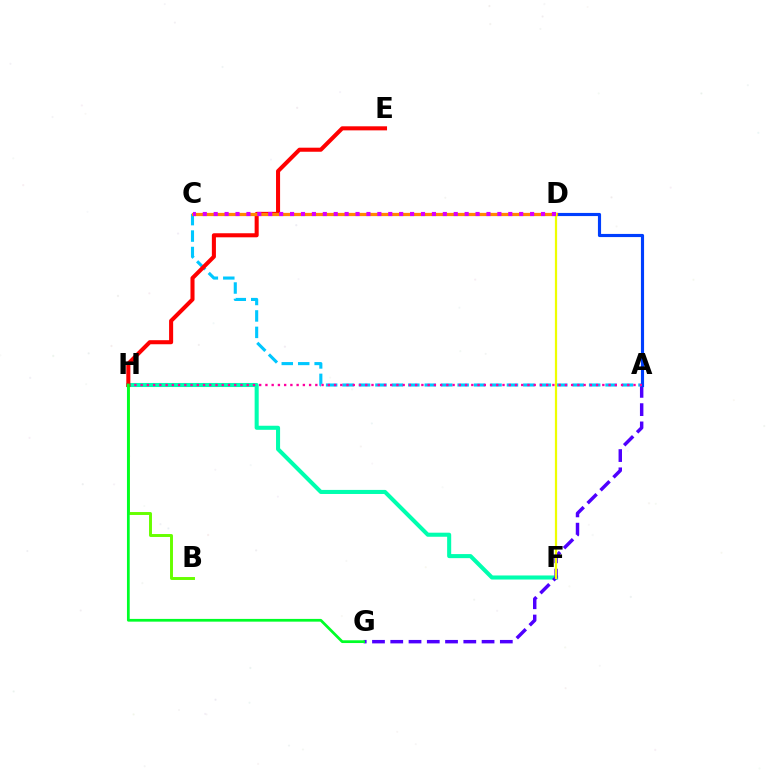{('B', 'H'): [{'color': '#66ff00', 'line_style': 'solid', 'thickness': 2.11}], ('F', 'H'): [{'color': '#00ffaf', 'line_style': 'solid', 'thickness': 2.92}], ('A', 'G'): [{'color': '#4f00ff', 'line_style': 'dashed', 'thickness': 2.48}], ('A', 'C'): [{'color': '#00c7ff', 'line_style': 'dashed', 'thickness': 2.23}], ('A', 'D'): [{'color': '#003fff', 'line_style': 'solid', 'thickness': 2.26}], ('A', 'H'): [{'color': '#ff00a0', 'line_style': 'dotted', 'thickness': 1.7}], ('E', 'H'): [{'color': '#ff0000', 'line_style': 'solid', 'thickness': 2.92}], ('C', 'D'): [{'color': '#ff8800', 'line_style': 'solid', 'thickness': 2.33}, {'color': '#d600ff', 'line_style': 'dotted', 'thickness': 2.96}], ('D', 'F'): [{'color': '#eeff00', 'line_style': 'solid', 'thickness': 1.61}], ('G', 'H'): [{'color': '#00ff27', 'line_style': 'solid', 'thickness': 1.97}]}